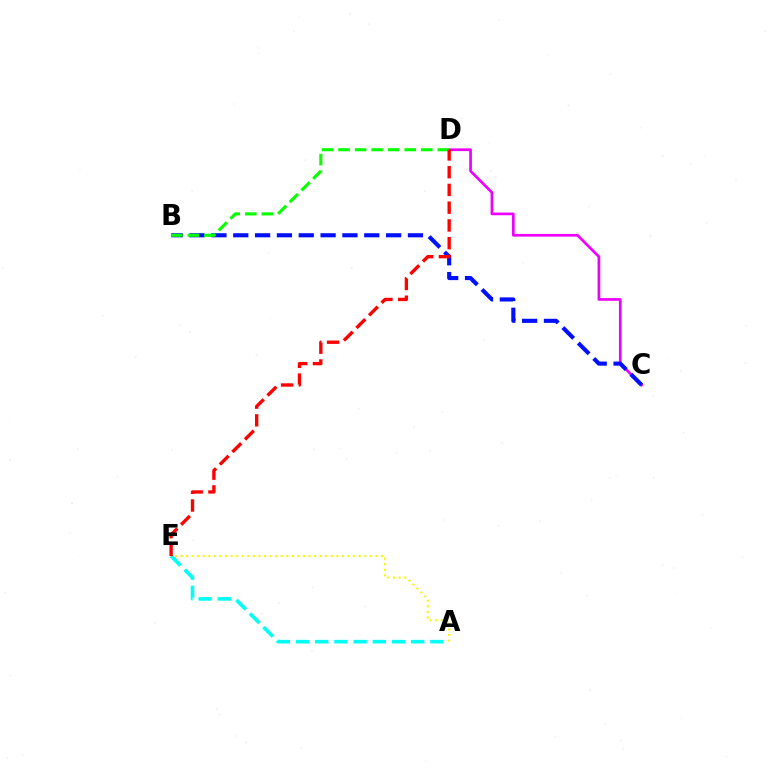{('A', 'E'): [{'color': '#fcf500', 'line_style': 'dotted', 'thickness': 1.51}, {'color': '#00fff6', 'line_style': 'dashed', 'thickness': 2.61}], ('C', 'D'): [{'color': '#ee00ff', 'line_style': 'solid', 'thickness': 1.95}], ('B', 'C'): [{'color': '#0010ff', 'line_style': 'dashed', 'thickness': 2.97}], ('B', 'D'): [{'color': '#08ff00', 'line_style': 'dashed', 'thickness': 2.25}], ('D', 'E'): [{'color': '#ff0000', 'line_style': 'dashed', 'thickness': 2.41}]}